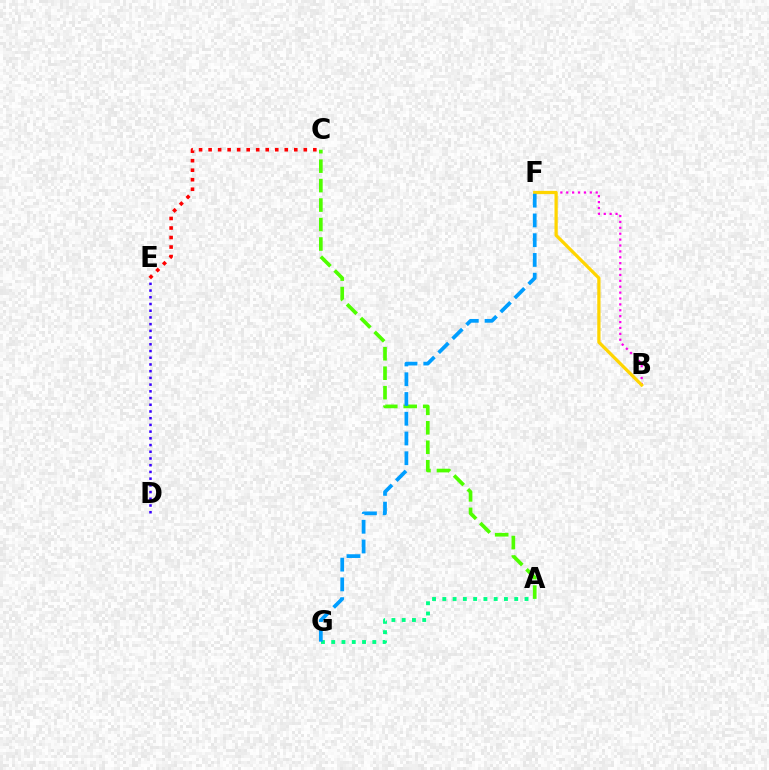{('A', 'C'): [{'color': '#4fff00', 'line_style': 'dashed', 'thickness': 2.65}], ('C', 'E'): [{'color': '#ff0000', 'line_style': 'dotted', 'thickness': 2.59}], ('B', 'F'): [{'color': '#ff00ed', 'line_style': 'dotted', 'thickness': 1.6}, {'color': '#ffd500', 'line_style': 'solid', 'thickness': 2.34}], ('A', 'G'): [{'color': '#00ff86', 'line_style': 'dotted', 'thickness': 2.79}], ('F', 'G'): [{'color': '#009eff', 'line_style': 'dashed', 'thickness': 2.68}], ('D', 'E'): [{'color': '#3700ff', 'line_style': 'dotted', 'thickness': 1.82}]}